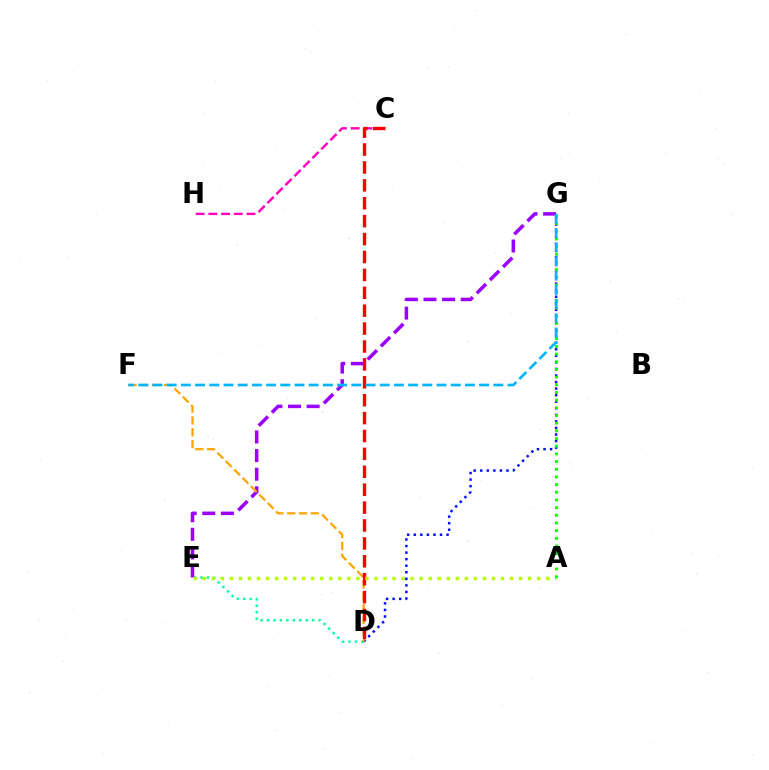{('D', 'E'): [{'color': '#00ff9d', 'line_style': 'dotted', 'thickness': 1.75}], ('D', 'G'): [{'color': '#0010ff', 'line_style': 'dotted', 'thickness': 1.78}], ('E', 'G'): [{'color': '#9b00ff', 'line_style': 'dashed', 'thickness': 2.53}], ('C', 'H'): [{'color': '#ff00bd', 'line_style': 'dashed', 'thickness': 1.72}], ('D', 'F'): [{'color': '#ffa500', 'line_style': 'dashed', 'thickness': 1.61}], ('C', 'D'): [{'color': '#ff0000', 'line_style': 'dashed', 'thickness': 2.43}], ('A', 'E'): [{'color': '#b3ff00', 'line_style': 'dotted', 'thickness': 2.46}], ('A', 'G'): [{'color': '#08ff00', 'line_style': 'dotted', 'thickness': 2.09}], ('F', 'G'): [{'color': '#00b5ff', 'line_style': 'dashed', 'thickness': 1.93}]}